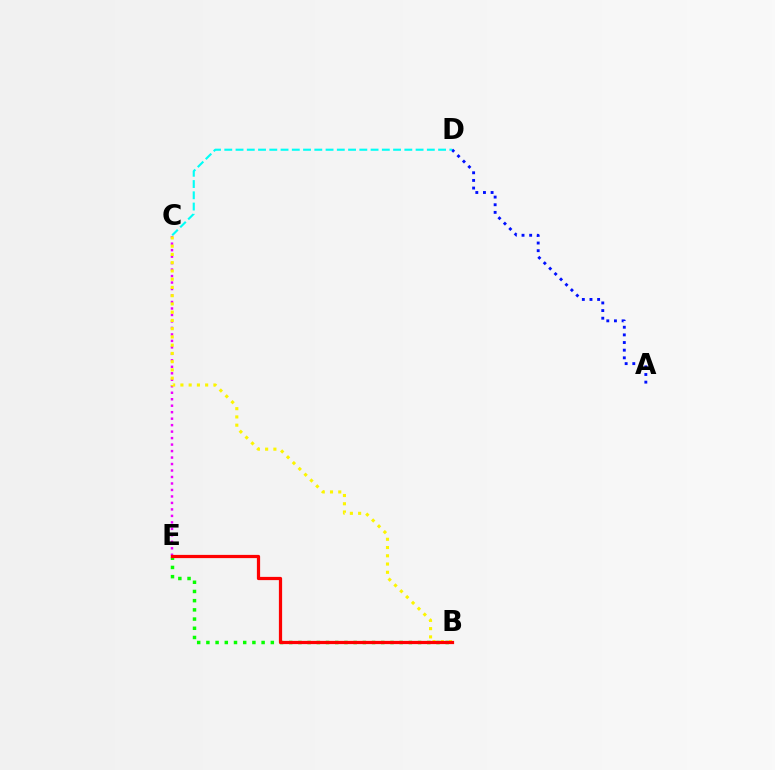{('A', 'D'): [{'color': '#0010ff', 'line_style': 'dotted', 'thickness': 2.08}], ('C', 'D'): [{'color': '#00fff6', 'line_style': 'dashed', 'thickness': 1.53}], ('C', 'E'): [{'color': '#ee00ff', 'line_style': 'dotted', 'thickness': 1.76}], ('B', 'C'): [{'color': '#fcf500', 'line_style': 'dotted', 'thickness': 2.24}], ('B', 'E'): [{'color': '#08ff00', 'line_style': 'dotted', 'thickness': 2.5}, {'color': '#ff0000', 'line_style': 'solid', 'thickness': 2.33}]}